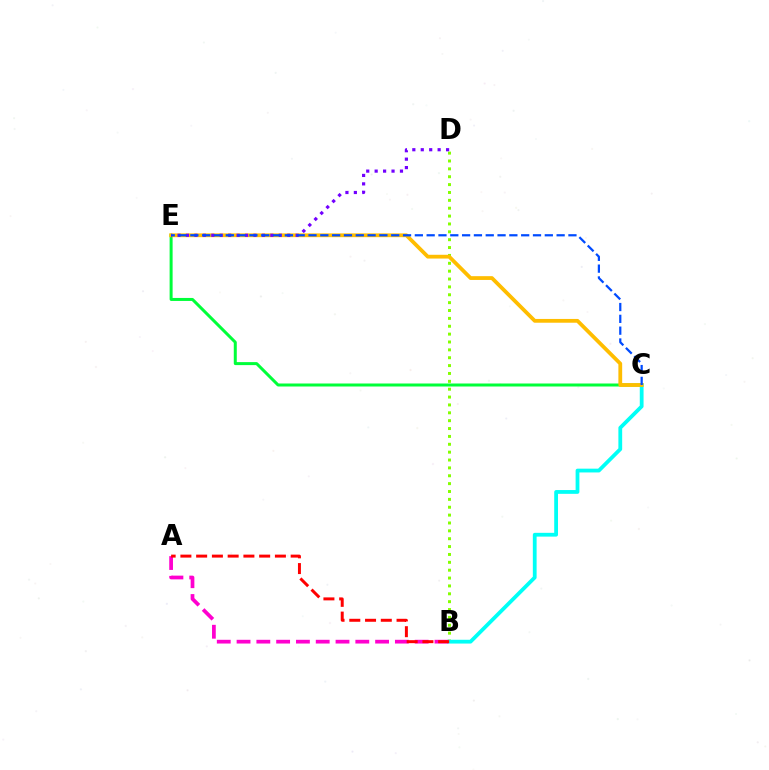{('B', 'D'): [{'color': '#84ff00', 'line_style': 'dotted', 'thickness': 2.14}], ('B', 'C'): [{'color': '#00fff6', 'line_style': 'solid', 'thickness': 2.73}], ('C', 'E'): [{'color': '#00ff39', 'line_style': 'solid', 'thickness': 2.16}, {'color': '#ffbd00', 'line_style': 'solid', 'thickness': 2.72}, {'color': '#004bff', 'line_style': 'dashed', 'thickness': 1.61}], ('A', 'B'): [{'color': '#ff00cf', 'line_style': 'dashed', 'thickness': 2.69}, {'color': '#ff0000', 'line_style': 'dashed', 'thickness': 2.14}], ('D', 'E'): [{'color': '#7200ff', 'line_style': 'dotted', 'thickness': 2.29}]}